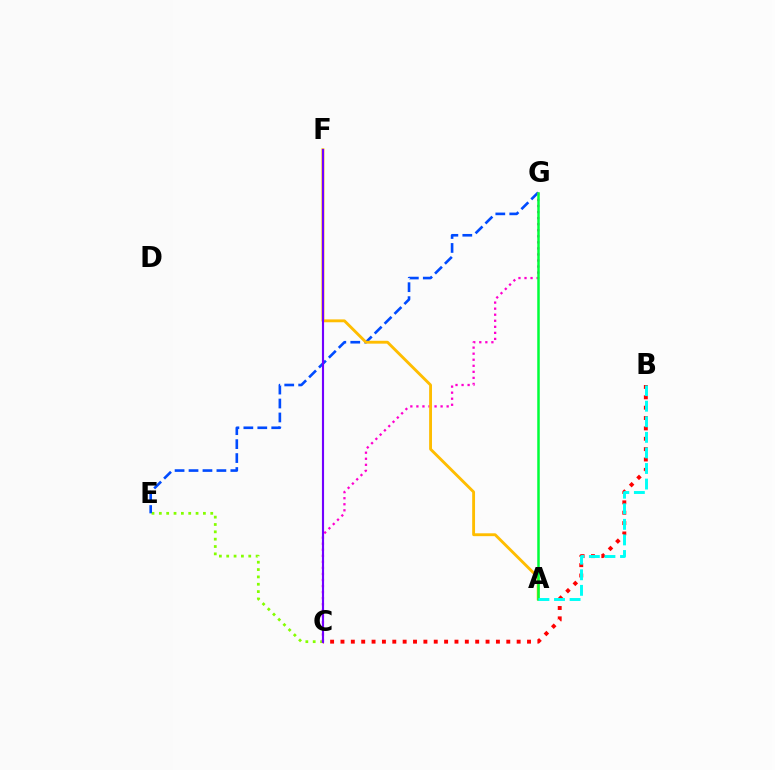{('C', 'E'): [{'color': '#84ff00', 'line_style': 'dotted', 'thickness': 2.0}], ('E', 'G'): [{'color': '#004bff', 'line_style': 'dashed', 'thickness': 1.89}], ('B', 'C'): [{'color': '#ff0000', 'line_style': 'dotted', 'thickness': 2.82}], ('C', 'G'): [{'color': '#ff00cf', 'line_style': 'dotted', 'thickness': 1.64}], ('A', 'F'): [{'color': '#ffbd00', 'line_style': 'solid', 'thickness': 2.06}], ('A', 'G'): [{'color': '#00ff39', 'line_style': 'solid', 'thickness': 1.8}], ('C', 'F'): [{'color': '#7200ff', 'line_style': 'solid', 'thickness': 1.53}], ('A', 'B'): [{'color': '#00fff6', 'line_style': 'dashed', 'thickness': 2.12}]}